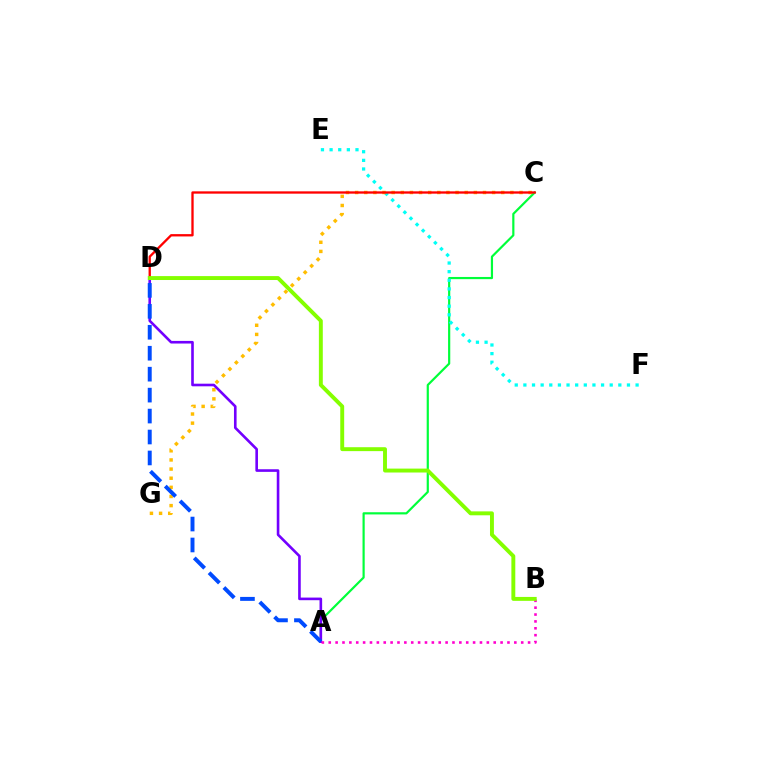{('A', 'C'): [{'color': '#00ff39', 'line_style': 'solid', 'thickness': 1.57}], ('E', 'F'): [{'color': '#00fff6', 'line_style': 'dotted', 'thickness': 2.35}], ('C', 'G'): [{'color': '#ffbd00', 'line_style': 'dotted', 'thickness': 2.48}], ('A', 'D'): [{'color': '#7200ff', 'line_style': 'solid', 'thickness': 1.88}, {'color': '#004bff', 'line_style': 'dashed', 'thickness': 2.85}], ('C', 'D'): [{'color': '#ff0000', 'line_style': 'solid', 'thickness': 1.67}], ('A', 'B'): [{'color': '#ff00cf', 'line_style': 'dotted', 'thickness': 1.87}], ('B', 'D'): [{'color': '#84ff00', 'line_style': 'solid', 'thickness': 2.82}]}